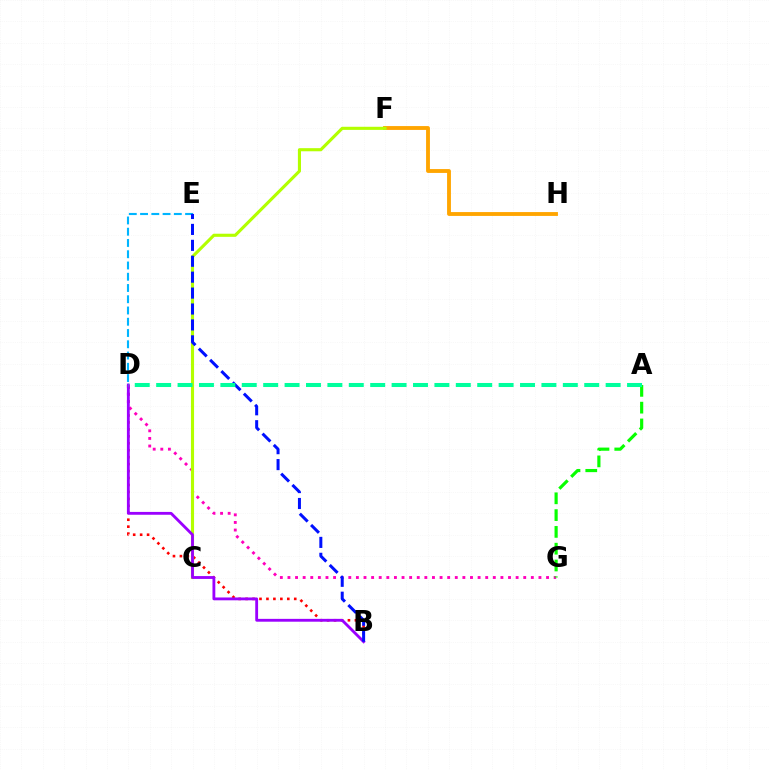{('B', 'D'): [{'color': '#ff0000', 'line_style': 'dotted', 'thickness': 1.89}, {'color': '#9b00ff', 'line_style': 'solid', 'thickness': 2.04}], ('F', 'H'): [{'color': '#ffa500', 'line_style': 'solid', 'thickness': 2.77}], ('D', 'G'): [{'color': '#ff00bd', 'line_style': 'dotted', 'thickness': 2.07}], ('C', 'F'): [{'color': '#b3ff00', 'line_style': 'solid', 'thickness': 2.24}], ('D', 'E'): [{'color': '#00b5ff', 'line_style': 'dashed', 'thickness': 1.53}], ('A', 'G'): [{'color': '#08ff00', 'line_style': 'dashed', 'thickness': 2.28}], ('B', 'E'): [{'color': '#0010ff', 'line_style': 'dashed', 'thickness': 2.16}], ('A', 'D'): [{'color': '#00ff9d', 'line_style': 'dashed', 'thickness': 2.91}]}